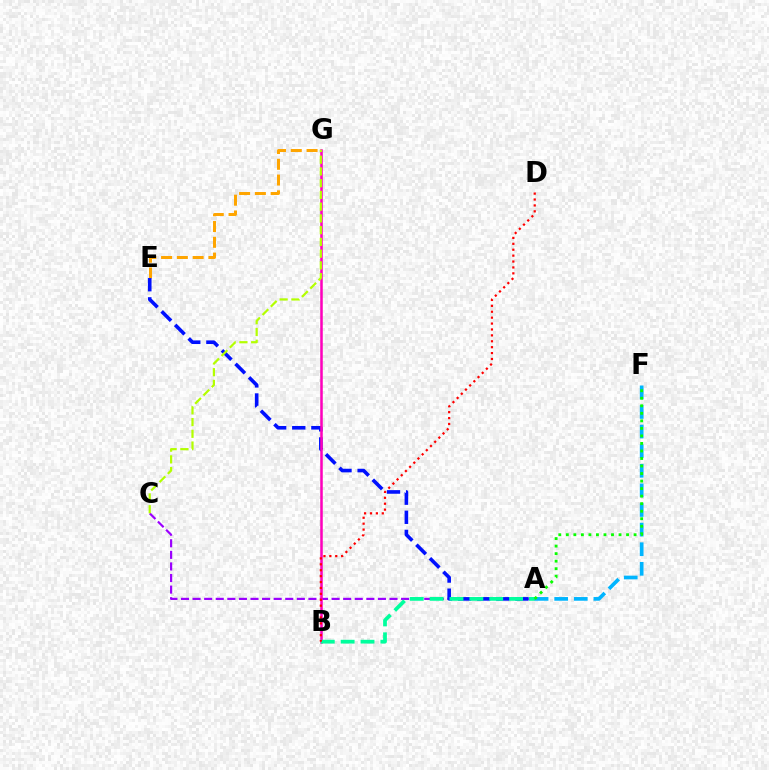{('A', 'F'): [{'color': '#00b5ff', 'line_style': 'dashed', 'thickness': 2.66}, {'color': '#08ff00', 'line_style': 'dotted', 'thickness': 2.05}], ('A', 'C'): [{'color': '#9b00ff', 'line_style': 'dashed', 'thickness': 1.57}], ('E', 'G'): [{'color': '#ffa500', 'line_style': 'dashed', 'thickness': 2.14}], ('A', 'E'): [{'color': '#0010ff', 'line_style': 'dashed', 'thickness': 2.6}], ('B', 'G'): [{'color': '#ff00bd', 'line_style': 'solid', 'thickness': 1.82}], ('C', 'G'): [{'color': '#b3ff00', 'line_style': 'dashed', 'thickness': 1.6}], ('A', 'B'): [{'color': '#00ff9d', 'line_style': 'dashed', 'thickness': 2.7}], ('B', 'D'): [{'color': '#ff0000', 'line_style': 'dotted', 'thickness': 1.6}]}